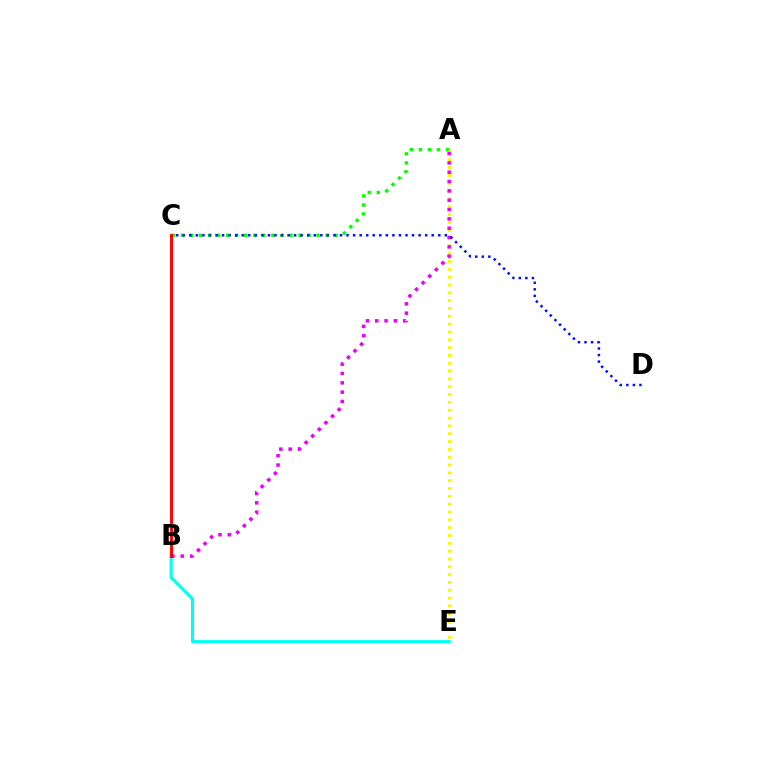{('B', 'E'): [{'color': '#00fff6', 'line_style': 'solid', 'thickness': 2.24}], ('A', 'C'): [{'color': '#08ff00', 'line_style': 'dotted', 'thickness': 2.46}], ('A', 'E'): [{'color': '#fcf500', 'line_style': 'dotted', 'thickness': 2.13}], ('A', 'B'): [{'color': '#ee00ff', 'line_style': 'dotted', 'thickness': 2.54}], ('B', 'C'): [{'color': '#ff0000', 'line_style': 'solid', 'thickness': 2.11}], ('C', 'D'): [{'color': '#0010ff', 'line_style': 'dotted', 'thickness': 1.78}]}